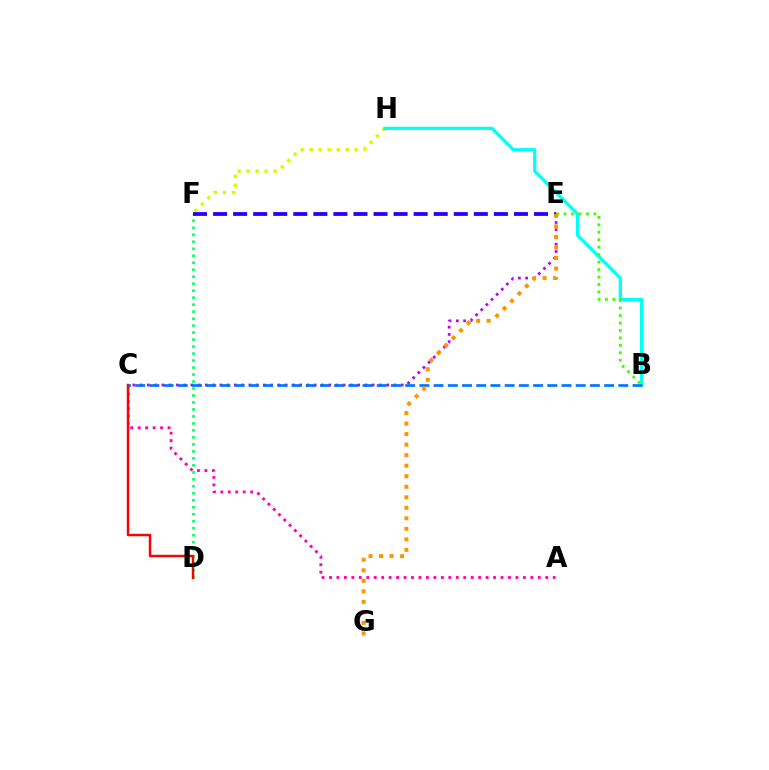{('F', 'H'): [{'color': '#d1ff00', 'line_style': 'dotted', 'thickness': 2.44}], ('B', 'H'): [{'color': '#00fff6', 'line_style': 'solid', 'thickness': 2.34}], ('A', 'C'): [{'color': '#ff00ac', 'line_style': 'dotted', 'thickness': 2.03}], ('D', 'F'): [{'color': '#00ff5c', 'line_style': 'dotted', 'thickness': 1.9}], ('B', 'E'): [{'color': '#3dff00', 'line_style': 'dotted', 'thickness': 2.03}], ('C', 'E'): [{'color': '#b900ff', 'line_style': 'dotted', 'thickness': 1.97}], ('C', 'D'): [{'color': '#ff0000', 'line_style': 'solid', 'thickness': 1.76}], ('B', 'C'): [{'color': '#0074ff', 'line_style': 'dashed', 'thickness': 1.93}], ('E', 'F'): [{'color': '#2500ff', 'line_style': 'dashed', 'thickness': 2.73}], ('E', 'G'): [{'color': '#ff9400', 'line_style': 'dotted', 'thickness': 2.86}]}